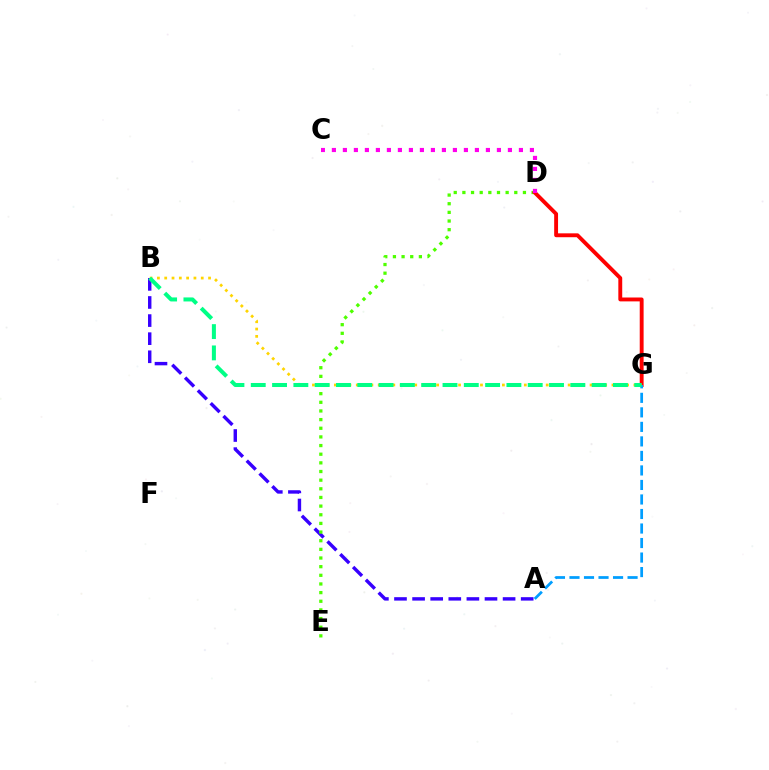{('A', 'B'): [{'color': '#3700ff', 'line_style': 'dashed', 'thickness': 2.46}], ('D', 'E'): [{'color': '#4fff00', 'line_style': 'dotted', 'thickness': 2.35}], ('D', 'G'): [{'color': '#ff0000', 'line_style': 'solid', 'thickness': 2.79}], ('B', 'G'): [{'color': '#ffd500', 'line_style': 'dotted', 'thickness': 1.98}, {'color': '#00ff86', 'line_style': 'dashed', 'thickness': 2.89}], ('A', 'G'): [{'color': '#009eff', 'line_style': 'dashed', 'thickness': 1.97}], ('C', 'D'): [{'color': '#ff00ed', 'line_style': 'dotted', 'thickness': 2.99}]}